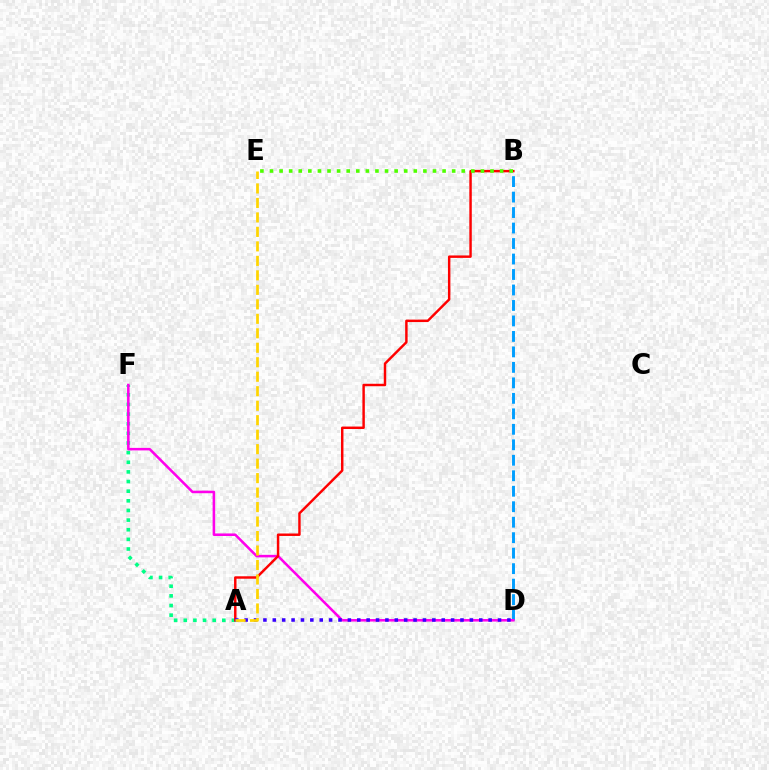{('A', 'F'): [{'color': '#00ff86', 'line_style': 'dotted', 'thickness': 2.62}], ('B', 'D'): [{'color': '#009eff', 'line_style': 'dashed', 'thickness': 2.1}], ('D', 'F'): [{'color': '#ff00ed', 'line_style': 'solid', 'thickness': 1.83}], ('A', 'B'): [{'color': '#ff0000', 'line_style': 'solid', 'thickness': 1.76}], ('A', 'D'): [{'color': '#3700ff', 'line_style': 'dotted', 'thickness': 2.55}], ('B', 'E'): [{'color': '#4fff00', 'line_style': 'dotted', 'thickness': 2.61}], ('A', 'E'): [{'color': '#ffd500', 'line_style': 'dashed', 'thickness': 1.97}]}